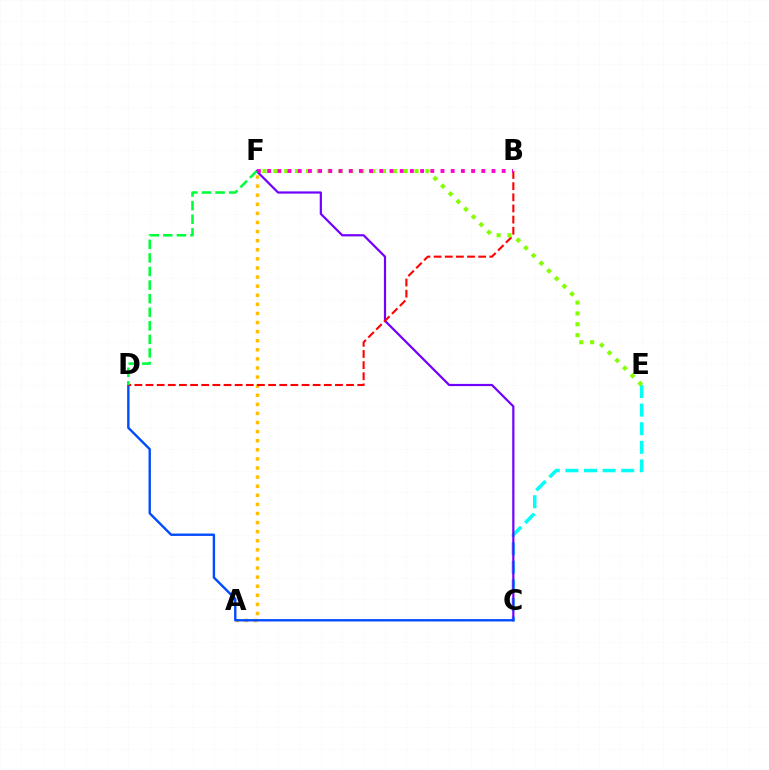{('A', 'F'): [{'color': '#ffbd00', 'line_style': 'dotted', 'thickness': 2.47}], ('C', 'E'): [{'color': '#00fff6', 'line_style': 'dashed', 'thickness': 2.53}], ('C', 'F'): [{'color': '#7200ff', 'line_style': 'solid', 'thickness': 1.59}], ('C', 'D'): [{'color': '#004bff', 'line_style': 'solid', 'thickness': 1.71}], ('B', 'D'): [{'color': '#ff0000', 'line_style': 'dashed', 'thickness': 1.51}], ('E', 'F'): [{'color': '#84ff00', 'line_style': 'dotted', 'thickness': 2.95}], ('B', 'F'): [{'color': '#ff00cf', 'line_style': 'dotted', 'thickness': 2.77}], ('D', 'F'): [{'color': '#00ff39', 'line_style': 'dashed', 'thickness': 1.84}]}